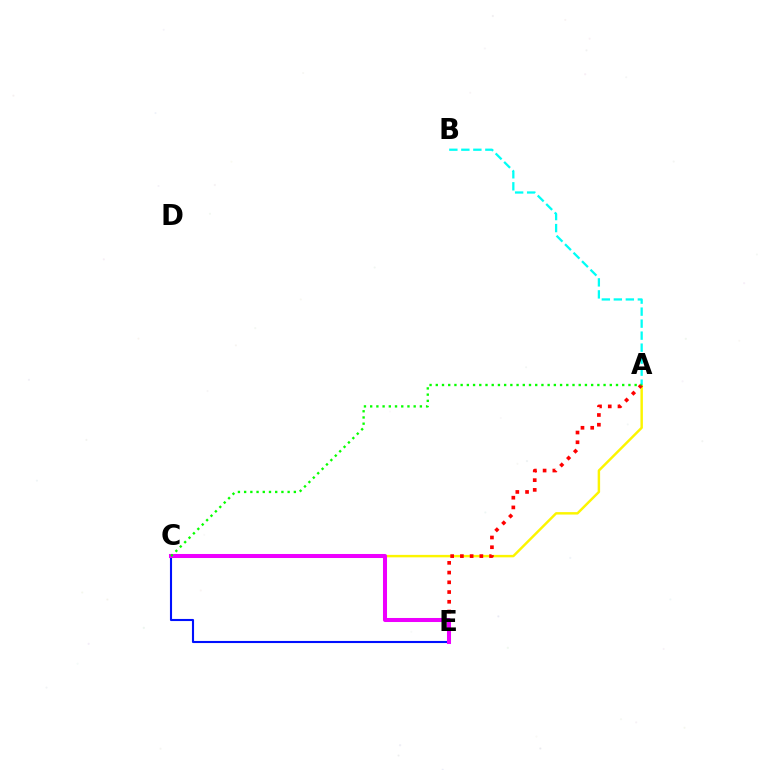{('C', 'E'): [{'color': '#0010ff', 'line_style': 'solid', 'thickness': 1.51}, {'color': '#ee00ff', 'line_style': 'solid', 'thickness': 2.91}], ('A', 'C'): [{'color': '#fcf500', 'line_style': 'solid', 'thickness': 1.76}, {'color': '#08ff00', 'line_style': 'dotted', 'thickness': 1.69}], ('A', 'E'): [{'color': '#ff0000', 'line_style': 'dotted', 'thickness': 2.64}], ('A', 'B'): [{'color': '#00fff6', 'line_style': 'dashed', 'thickness': 1.63}]}